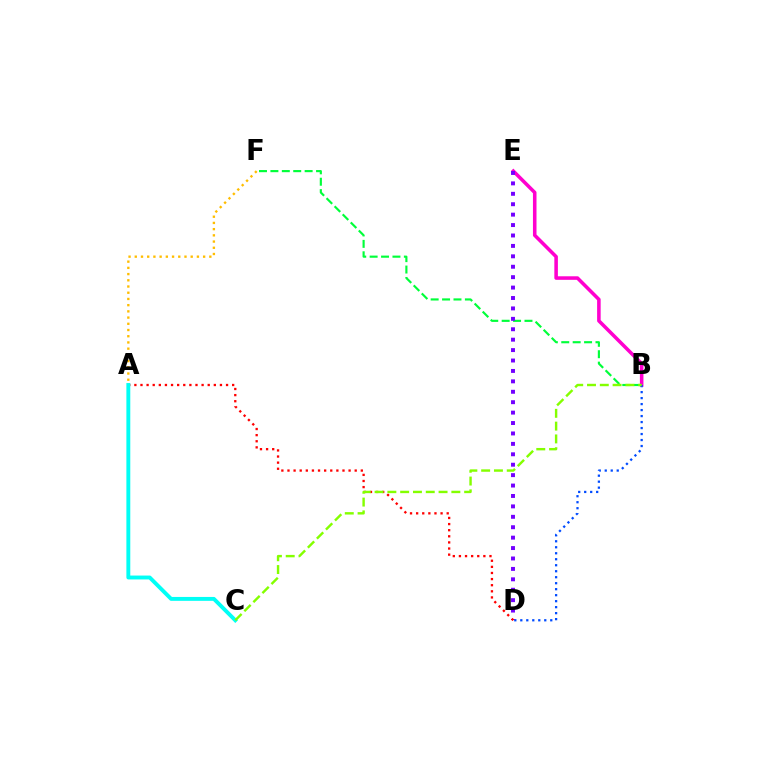{('B', 'E'): [{'color': '#ff00cf', 'line_style': 'solid', 'thickness': 2.56}], ('B', 'F'): [{'color': '#00ff39', 'line_style': 'dashed', 'thickness': 1.55}], ('B', 'D'): [{'color': '#004bff', 'line_style': 'dotted', 'thickness': 1.63}], ('A', 'F'): [{'color': '#ffbd00', 'line_style': 'dotted', 'thickness': 1.69}], ('D', 'E'): [{'color': '#7200ff', 'line_style': 'dotted', 'thickness': 2.83}], ('A', 'D'): [{'color': '#ff0000', 'line_style': 'dotted', 'thickness': 1.66}], ('A', 'C'): [{'color': '#00fff6', 'line_style': 'solid', 'thickness': 2.8}], ('B', 'C'): [{'color': '#84ff00', 'line_style': 'dashed', 'thickness': 1.74}]}